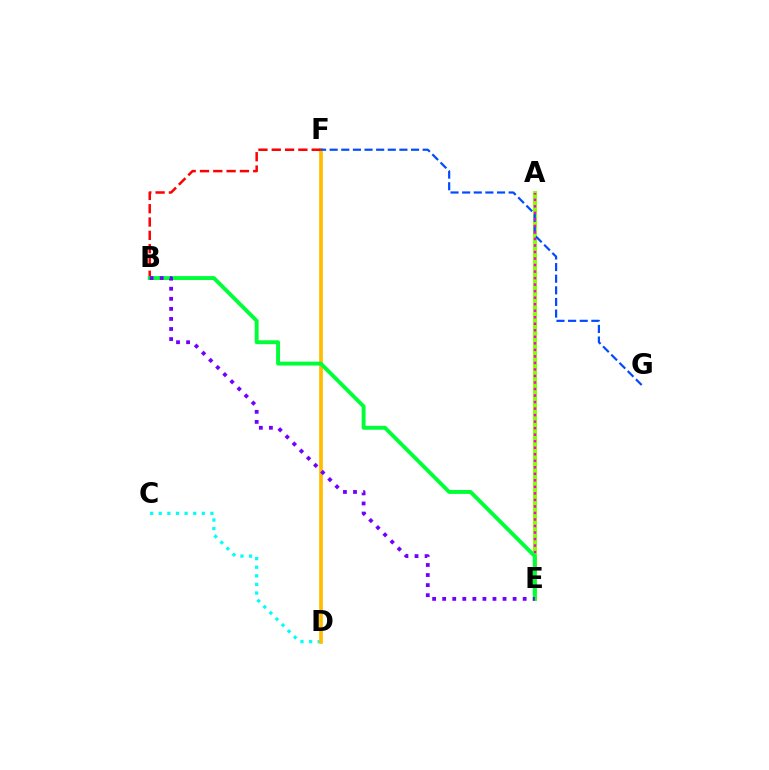{('C', 'D'): [{'color': '#00fff6', 'line_style': 'dotted', 'thickness': 2.34}], ('D', 'F'): [{'color': '#ffbd00', 'line_style': 'solid', 'thickness': 2.66}], ('A', 'E'): [{'color': '#84ff00', 'line_style': 'solid', 'thickness': 2.83}, {'color': '#ff00cf', 'line_style': 'dotted', 'thickness': 1.77}], ('B', 'F'): [{'color': '#ff0000', 'line_style': 'dashed', 'thickness': 1.81}], ('F', 'G'): [{'color': '#004bff', 'line_style': 'dashed', 'thickness': 1.58}], ('B', 'E'): [{'color': '#00ff39', 'line_style': 'solid', 'thickness': 2.82}, {'color': '#7200ff', 'line_style': 'dotted', 'thickness': 2.73}]}